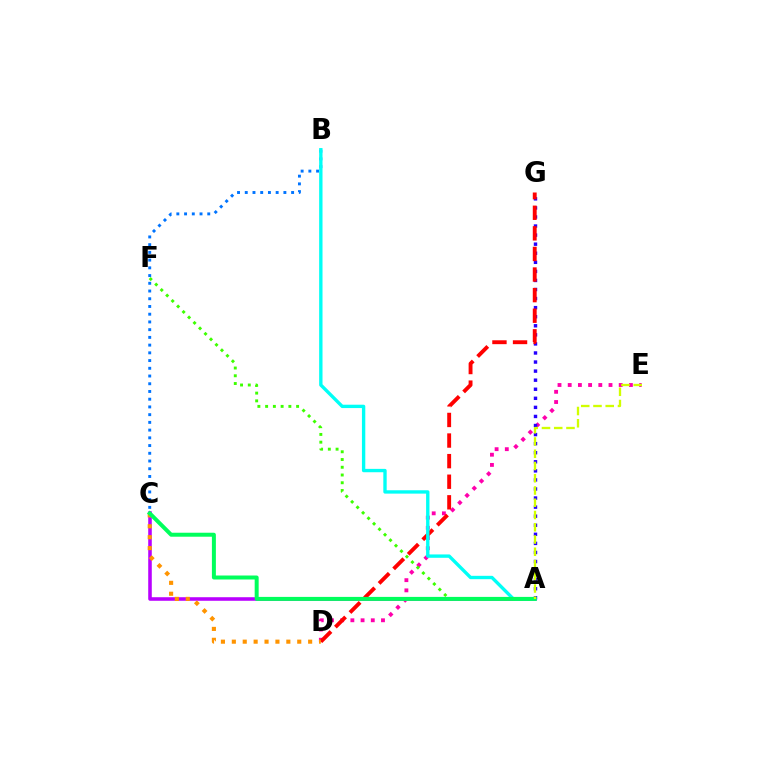{('D', 'E'): [{'color': '#ff00ac', 'line_style': 'dotted', 'thickness': 2.77}], ('A', 'C'): [{'color': '#b900ff', 'line_style': 'solid', 'thickness': 2.56}, {'color': '#00ff5c', 'line_style': 'solid', 'thickness': 2.87}], ('A', 'G'): [{'color': '#2500ff', 'line_style': 'dotted', 'thickness': 2.46}], ('B', 'C'): [{'color': '#0074ff', 'line_style': 'dotted', 'thickness': 2.1}], ('D', 'G'): [{'color': '#ff0000', 'line_style': 'dashed', 'thickness': 2.8}], ('C', 'D'): [{'color': '#ff9400', 'line_style': 'dotted', 'thickness': 2.96}], ('A', 'B'): [{'color': '#00fff6', 'line_style': 'solid', 'thickness': 2.42}], ('A', 'F'): [{'color': '#3dff00', 'line_style': 'dotted', 'thickness': 2.1}], ('A', 'E'): [{'color': '#d1ff00', 'line_style': 'dashed', 'thickness': 1.66}]}